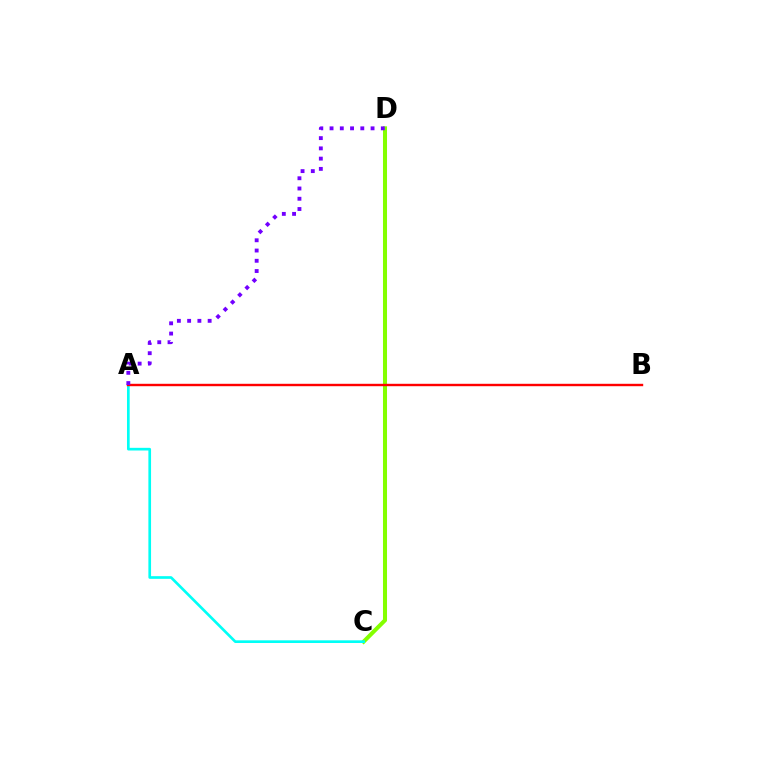{('C', 'D'): [{'color': '#84ff00', 'line_style': 'solid', 'thickness': 2.91}], ('A', 'C'): [{'color': '#00fff6', 'line_style': 'solid', 'thickness': 1.92}], ('A', 'B'): [{'color': '#ff0000', 'line_style': 'solid', 'thickness': 1.73}], ('A', 'D'): [{'color': '#7200ff', 'line_style': 'dotted', 'thickness': 2.79}]}